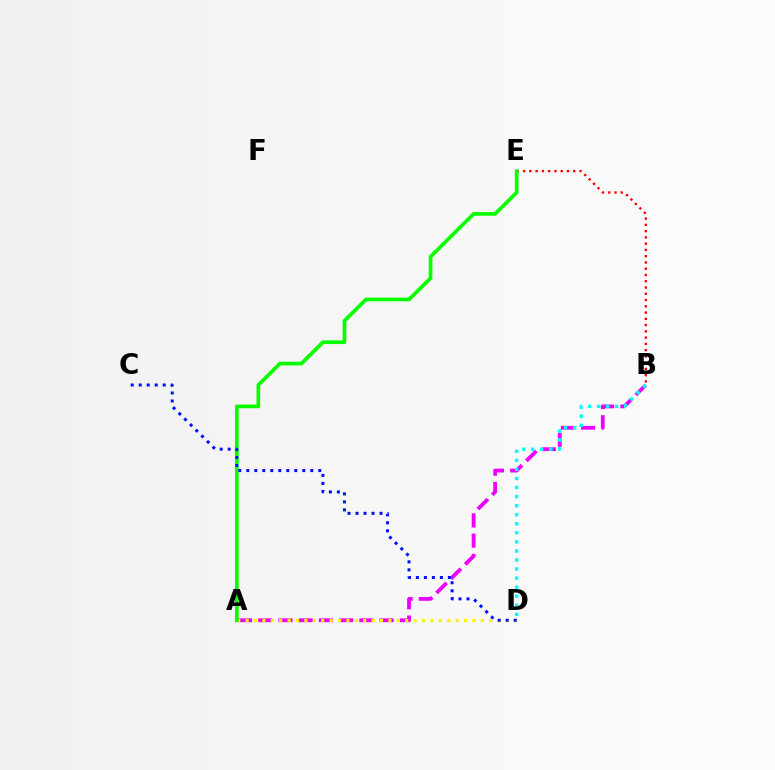{('A', 'B'): [{'color': '#ee00ff', 'line_style': 'dashed', 'thickness': 2.75}], ('B', 'E'): [{'color': '#ff0000', 'line_style': 'dotted', 'thickness': 1.7}], ('A', 'D'): [{'color': '#fcf500', 'line_style': 'dotted', 'thickness': 2.28}], ('A', 'E'): [{'color': '#08ff00', 'line_style': 'solid', 'thickness': 2.67}], ('C', 'D'): [{'color': '#0010ff', 'line_style': 'dotted', 'thickness': 2.17}], ('B', 'D'): [{'color': '#00fff6', 'line_style': 'dotted', 'thickness': 2.46}]}